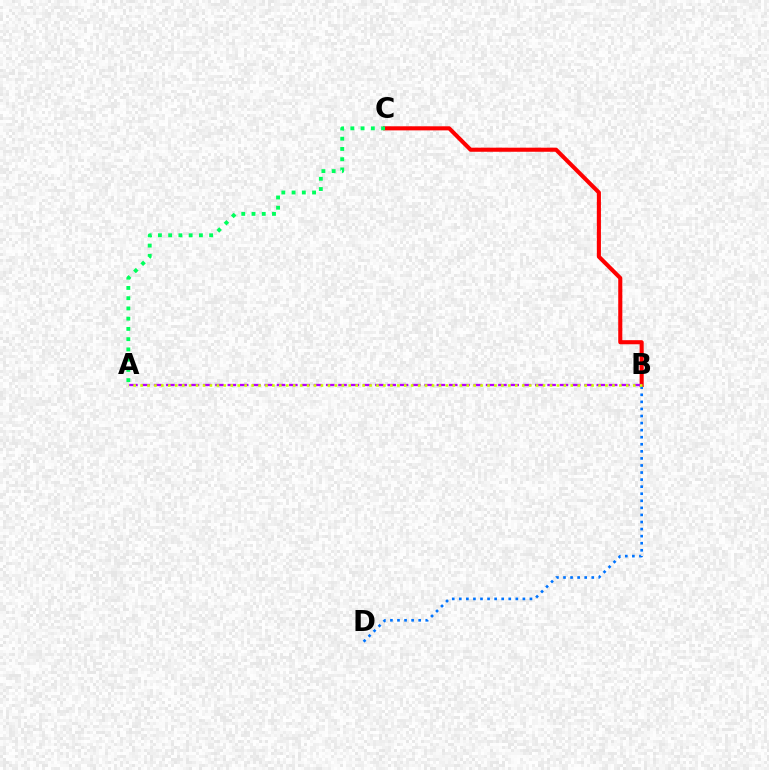{('B', 'C'): [{'color': '#ff0000', 'line_style': 'solid', 'thickness': 2.94}], ('A', 'B'): [{'color': '#b900ff', 'line_style': 'dashed', 'thickness': 1.67}, {'color': '#d1ff00', 'line_style': 'dotted', 'thickness': 1.89}], ('A', 'C'): [{'color': '#00ff5c', 'line_style': 'dotted', 'thickness': 2.78}], ('B', 'D'): [{'color': '#0074ff', 'line_style': 'dotted', 'thickness': 1.92}]}